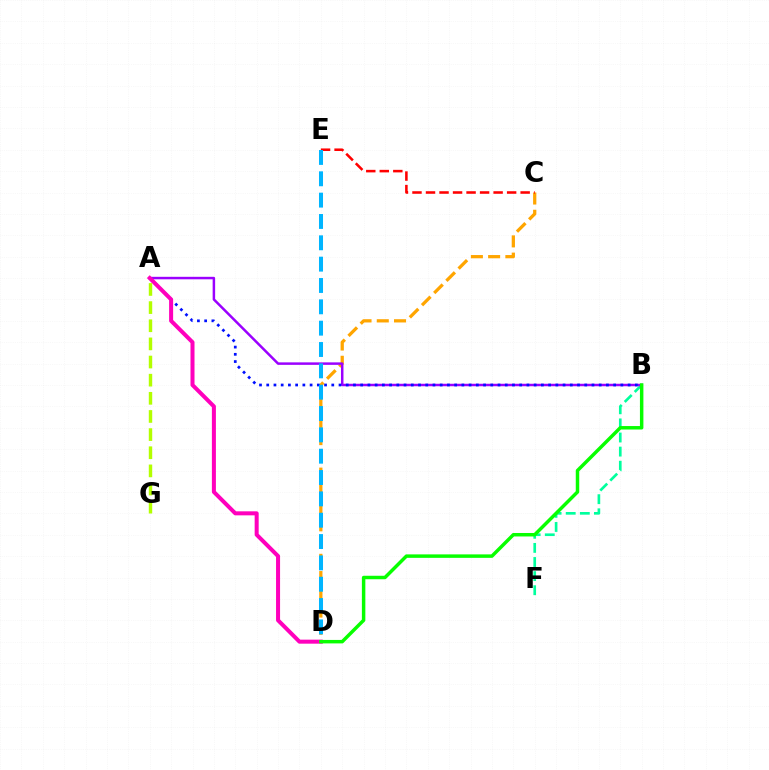{('B', 'F'): [{'color': '#00ff9d', 'line_style': 'dashed', 'thickness': 1.92}], ('C', 'D'): [{'color': '#ffa500', 'line_style': 'dashed', 'thickness': 2.34}], ('C', 'E'): [{'color': '#ff0000', 'line_style': 'dashed', 'thickness': 1.84}], ('A', 'B'): [{'color': '#9b00ff', 'line_style': 'solid', 'thickness': 1.79}, {'color': '#0010ff', 'line_style': 'dotted', 'thickness': 1.96}], ('D', 'E'): [{'color': '#00b5ff', 'line_style': 'dashed', 'thickness': 2.9}], ('A', 'D'): [{'color': '#ff00bd', 'line_style': 'solid', 'thickness': 2.89}], ('B', 'D'): [{'color': '#08ff00', 'line_style': 'solid', 'thickness': 2.5}], ('A', 'G'): [{'color': '#b3ff00', 'line_style': 'dashed', 'thickness': 2.46}]}